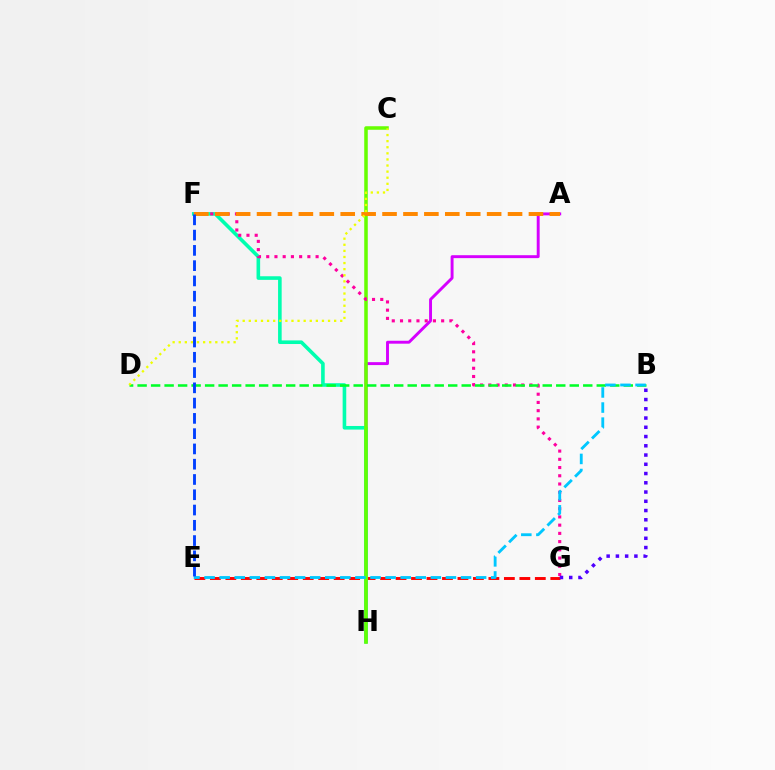{('E', 'G'): [{'color': '#ff0000', 'line_style': 'dashed', 'thickness': 2.1}], ('A', 'H'): [{'color': '#d600ff', 'line_style': 'solid', 'thickness': 2.1}], ('F', 'H'): [{'color': '#00ffaf', 'line_style': 'solid', 'thickness': 2.6}], ('C', 'H'): [{'color': '#66ff00', 'line_style': 'solid', 'thickness': 2.54}], ('F', 'G'): [{'color': '#ff00a0', 'line_style': 'dotted', 'thickness': 2.24}], ('A', 'F'): [{'color': '#ff8800', 'line_style': 'dashed', 'thickness': 2.84}], ('B', 'D'): [{'color': '#00ff27', 'line_style': 'dashed', 'thickness': 1.83}], ('B', 'E'): [{'color': '#00c7ff', 'line_style': 'dashed', 'thickness': 2.05}], ('C', 'D'): [{'color': '#eeff00', 'line_style': 'dotted', 'thickness': 1.66}], ('B', 'G'): [{'color': '#4f00ff', 'line_style': 'dotted', 'thickness': 2.51}], ('E', 'F'): [{'color': '#003fff', 'line_style': 'dashed', 'thickness': 2.07}]}